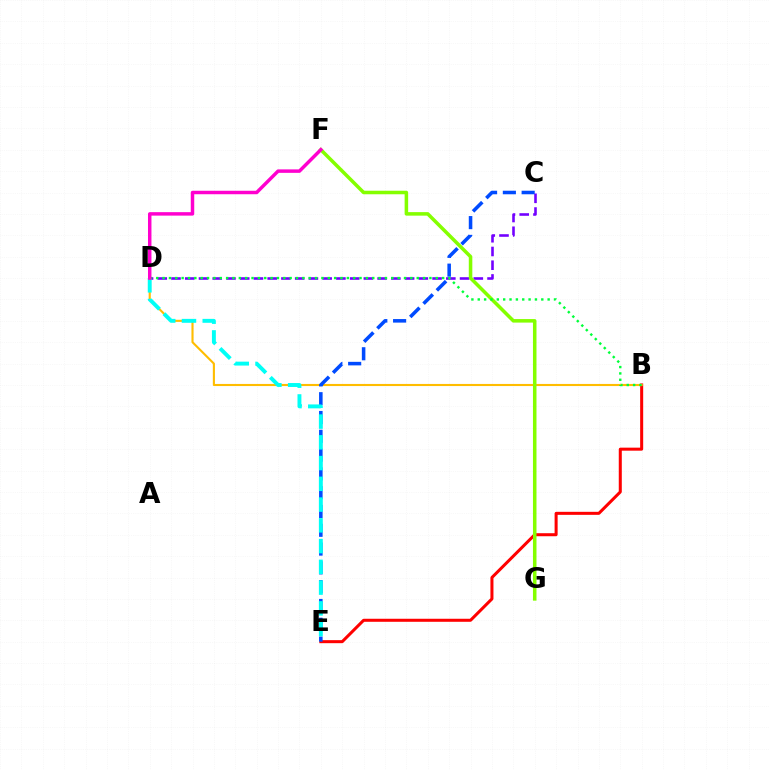{('B', 'E'): [{'color': '#ff0000', 'line_style': 'solid', 'thickness': 2.18}], ('B', 'D'): [{'color': '#ffbd00', 'line_style': 'solid', 'thickness': 1.52}, {'color': '#00ff39', 'line_style': 'dotted', 'thickness': 1.73}], ('C', 'D'): [{'color': '#7200ff', 'line_style': 'dashed', 'thickness': 1.87}], ('C', 'E'): [{'color': '#004bff', 'line_style': 'dashed', 'thickness': 2.55}], ('D', 'E'): [{'color': '#00fff6', 'line_style': 'dashed', 'thickness': 2.82}], ('F', 'G'): [{'color': '#84ff00', 'line_style': 'solid', 'thickness': 2.54}], ('D', 'F'): [{'color': '#ff00cf', 'line_style': 'solid', 'thickness': 2.5}]}